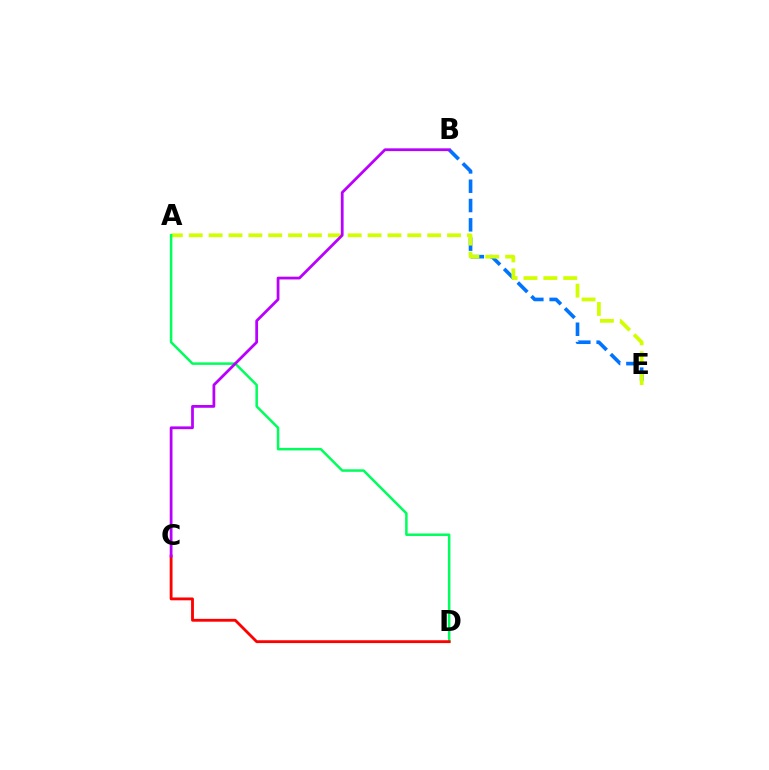{('B', 'E'): [{'color': '#0074ff', 'line_style': 'dashed', 'thickness': 2.62}], ('A', 'E'): [{'color': '#d1ff00', 'line_style': 'dashed', 'thickness': 2.7}], ('A', 'D'): [{'color': '#00ff5c', 'line_style': 'solid', 'thickness': 1.81}], ('C', 'D'): [{'color': '#ff0000', 'line_style': 'solid', 'thickness': 2.04}], ('B', 'C'): [{'color': '#b900ff', 'line_style': 'solid', 'thickness': 1.99}]}